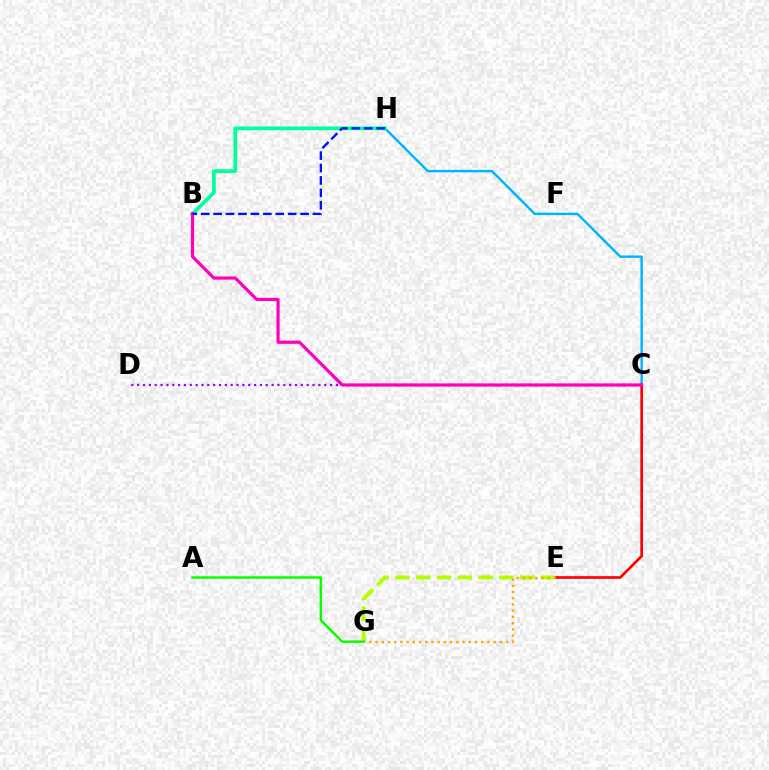{('C', 'H'): [{'color': '#00b5ff', 'line_style': 'solid', 'thickness': 1.75}], ('E', 'G'): [{'color': '#b3ff00', 'line_style': 'dashed', 'thickness': 2.82}, {'color': '#ffa500', 'line_style': 'dotted', 'thickness': 1.69}], ('C', 'D'): [{'color': '#9b00ff', 'line_style': 'dotted', 'thickness': 1.59}], ('B', 'H'): [{'color': '#00ff9d', 'line_style': 'solid', 'thickness': 2.68}, {'color': '#0010ff', 'line_style': 'dashed', 'thickness': 1.69}], ('C', 'E'): [{'color': '#ff0000', 'line_style': 'solid', 'thickness': 1.93}], ('B', 'C'): [{'color': '#ff00bd', 'line_style': 'solid', 'thickness': 2.29}], ('A', 'G'): [{'color': '#08ff00', 'line_style': 'solid', 'thickness': 1.78}]}